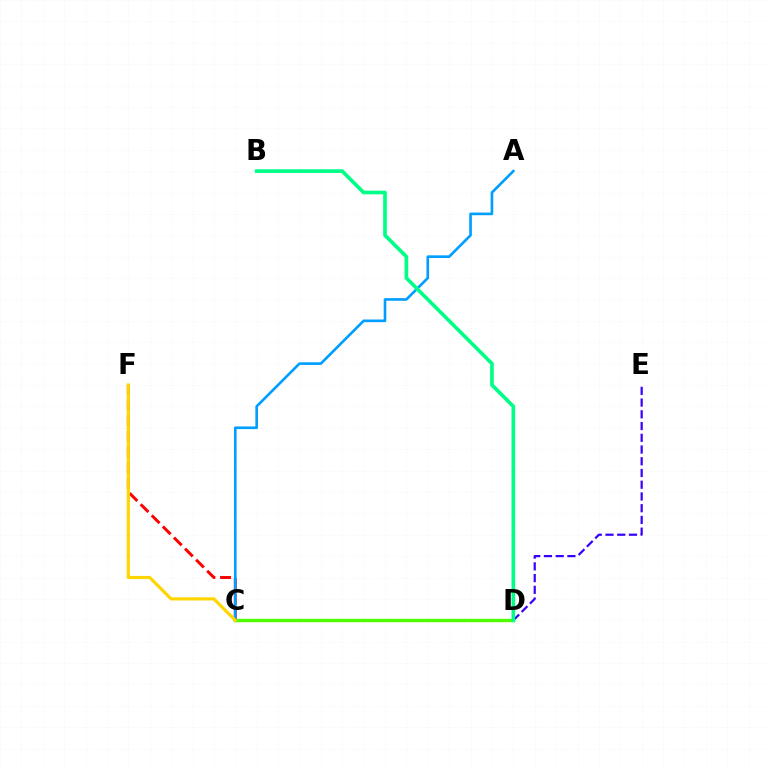{('D', 'E'): [{'color': '#3700ff', 'line_style': 'dashed', 'thickness': 1.59}], ('C', 'D'): [{'color': '#ff00ed', 'line_style': 'dotted', 'thickness': 1.85}, {'color': '#4fff00', 'line_style': 'solid', 'thickness': 2.45}], ('C', 'F'): [{'color': '#ff0000', 'line_style': 'dashed', 'thickness': 2.13}, {'color': '#ffd500', 'line_style': 'solid', 'thickness': 2.27}], ('A', 'C'): [{'color': '#009eff', 'line_style': 'solid', 'thickness': 1.9}], ('B', 'D'): [{'color': '#00ff86', 'line_style': 'solid', 'thickness': 2.64}]}